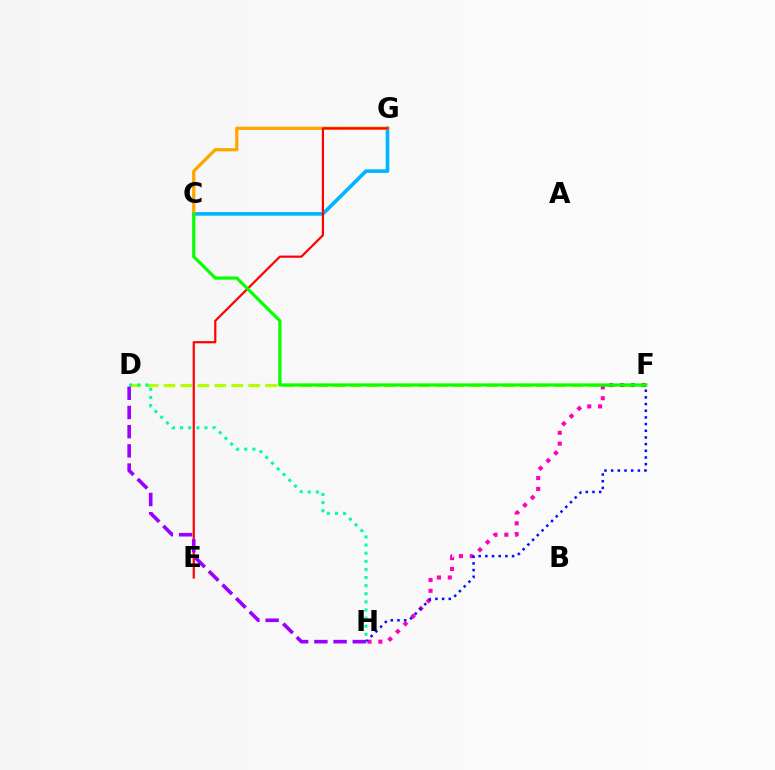{('D', 'F'): [{'color': '#b3ff00', 'line_style': 'dashed', 'thickness': 2.31}], ('F', 'H'): [{'color': '#ff00bd', 'line_style': 'dotted', 'thickness': 2.95}, {'color': '#0010ff', 'line_style': 'dotted', 'thickness': 1.81}], ('C', 'G'): [{'color': '#00b5ff', 'line_style': 'solid', 'thickness': 2.61}, {'color': '#ffa500', 'line_style': 'solid', 'thickness': 2.35}], ('E', 'G'): [{'color': '#ff0000', 'line_style': 'solid', 'thickness': 1.58}], ('D', 'H'): [{'color': '#00ff9d', 'line_style': 'dotted', 'thickness': 2.2}, {'color': '#9b00ff', 'line_style': 'dashed', 'thickness': 2.61}], ('C', 'F'): [{'color': '#08ff00', 'line_style': 'solid', 'thickness': 2.3}]}